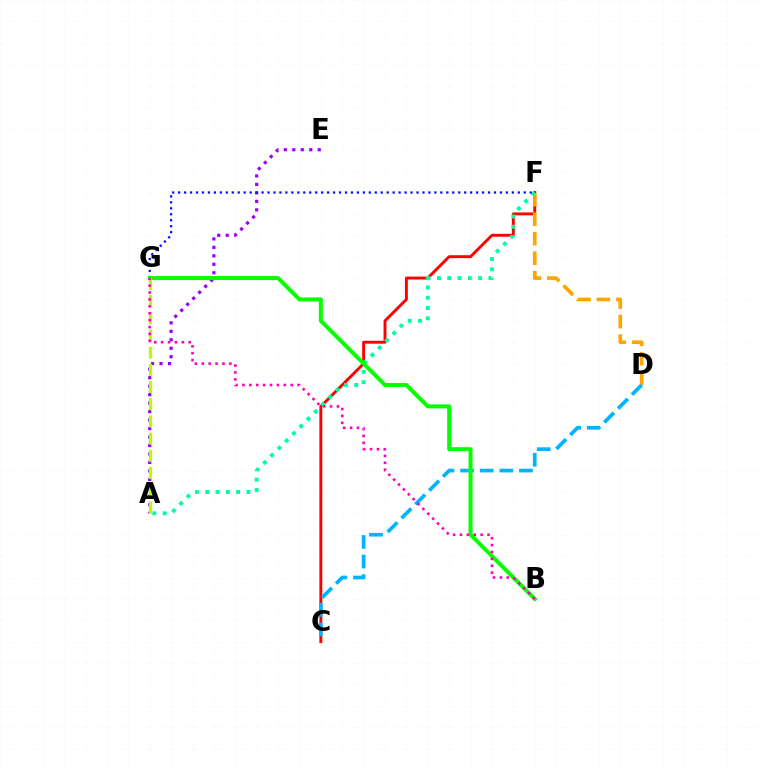{('C', 'F'): [{'color': '#ff0000', 'line_style': 'solid', 'thickness': 2.1}], ('D', 'F'): [{'color': '#ffa500', 'line_style': 'dashed', 'thickness': 2.65}], ('A', 'F'): [{'color': '#00ff9d', 'line_style': 'dotted', 'thickness': 2.8}], ('A', 'E'): [{'color': '#9b00ff', 'line_style': 'dotted', 'thickness': 2.3}], ('C', 'D'): [{'color': '#00b5ff', 'line_style': 'dashed', 'thickness': 2.66}], ('F', 'G'): [{'color': '#0010ff', 'line_style': 'dotted', 'thickness': 1.62}], ('B', 'G'): [{'color': '#08ff00', 'line_style': 'solid', 'thickness': 2.89}, {'color': '#ff00bd', 'line_style': 'dotted', 'thickness': 1.87}], ('A', 'G'): [{'color': '#b3ff00', 'line_style': 'dashed', 'thickness': 2.34}]}